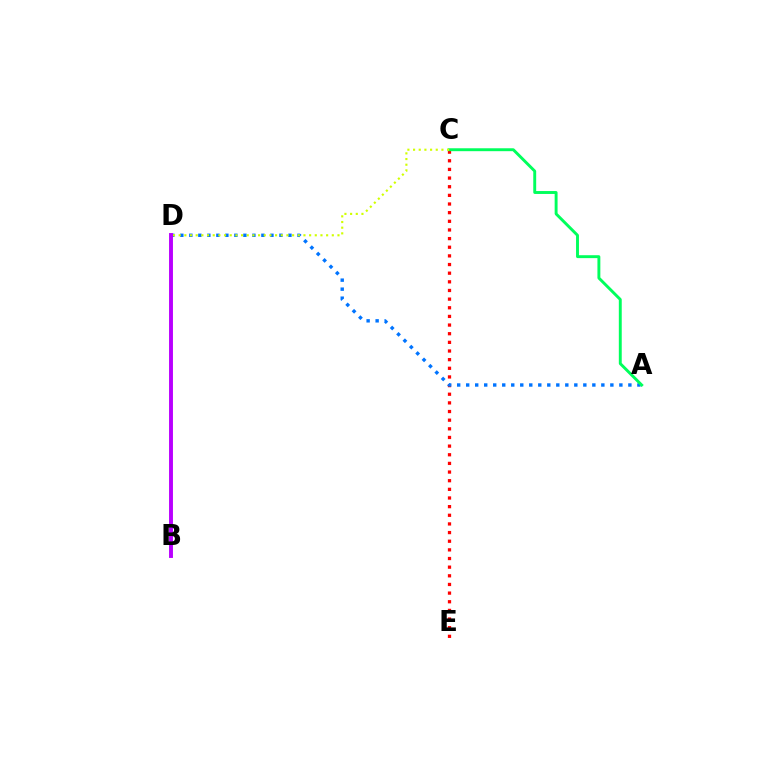{('C', 'E'): [{'color': '#ff0000', 'line_style': 'dotted', 'thickness': 2.35}], ('A', 'D'): [{'color': '#0074ff', 'line_style': 'dotted', 'thickness': 2.45}], ('A', 'C'): [{'color': '#00ff5c', 'line_style': 'solid', 'thickness': 2.1}], ('C', 'D'): [{'color': '#d1ff00', 'line_style': 'dotted', 'thickness': 1.54}], ('B', 'D'): [{'color': '#b900ff', 'line_style': 'solid', 'thickness': 2.81}]}